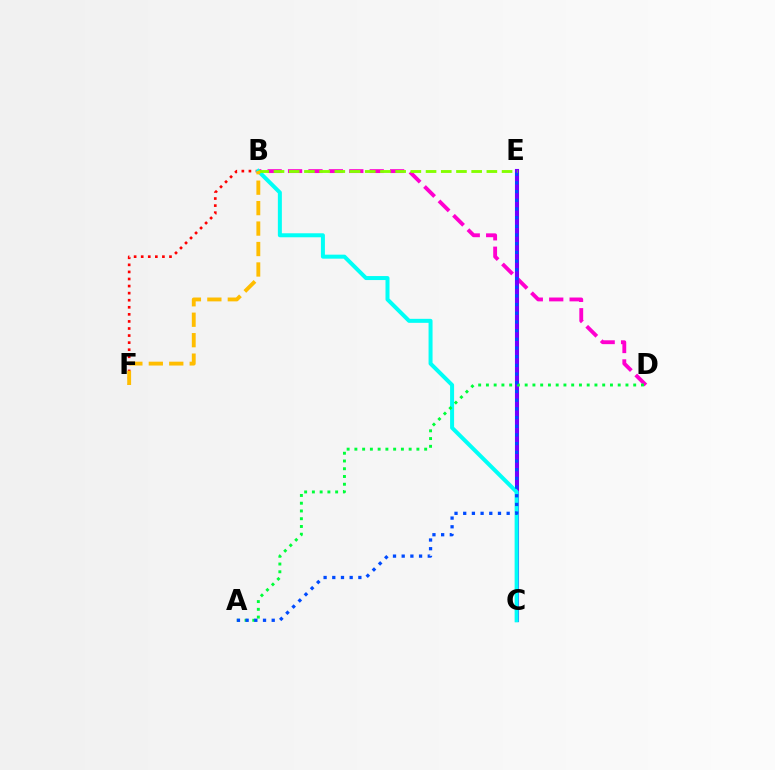{('B', 'F'): [{'color': '#ff0000', 'line_style': 'dotted', 'thickness': 1.92}, {'color': '#ffbd00', 'line_style': 'dashed', 'thickness': 2.78}], ('B', 'D'): [{'color': '#ff00cf', 'line_style': 'dashed', 'thickness': 2.77}], ('C', 'E'): [{'color': '#7200ff', 'line_style': 'solid', 'thickness': 2.94}], ('B', 'C'): [{'color': '#00fff6', 'line_style': 'solid', 'thickness': 2.88}], ('A', 'D'): [{'color': '#00ff39', 'line_style': 'dotted', 'thickness': 2.11}], ('A', 'E'): [{'color': '#004bff', 'line_style': 'dotted', 'thickness': 2.36}], ('B', 'E'): [{'color': '#84ff00', 'line_style': 'dashed', 'thickness': 2.07}]}